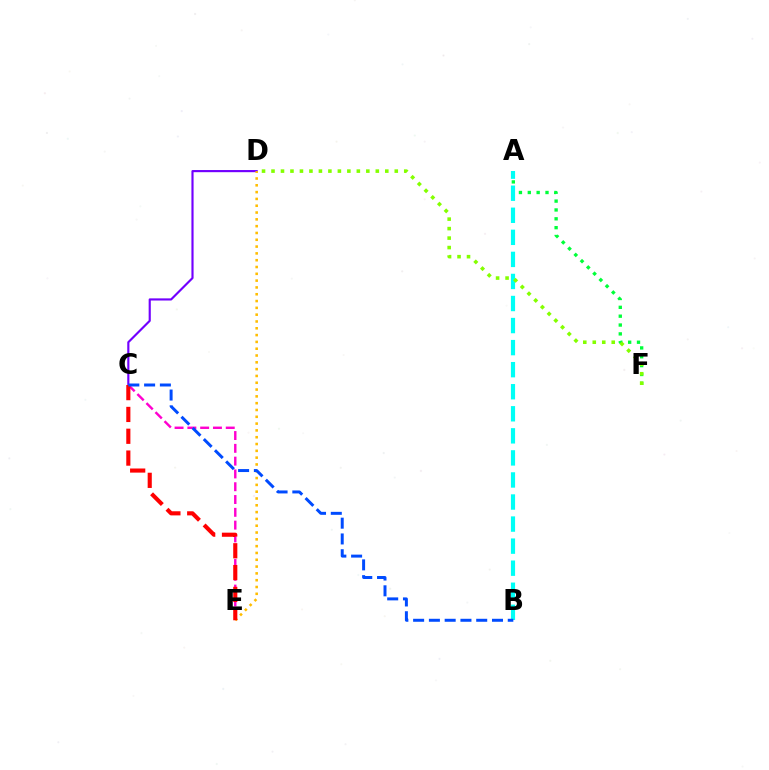{('C', 'D'): [{'color': '#7200ff', 'line_style': 'solid', 'thickness': 1.55}], ('A', 'F'): [{'color': '#00ff39', 'line_style': 'dotted', 'thickness': 2.41}], ('C', 'E'): [{'color': '#ff00cf', 'line_style': 'dashed', 'thickness': 1.74}, {'color': '#ff0000', 'line_style': 'dashed', 'thickness': 2.96}], ('D', 'E'): [{'color': '#ffbd00', 'line_style': 'dotted', 'thickness': 1.85}], ('A', 'B'): [{'color': '#00fff6', 'line_style': 'dashed', 'thickness': 3.0}], ('B', 'C'): [{'color': '#004bff', 'line_style': 'dashed', 'thickness': 2.14}], ('D', 'F'): [{'color': '#84ff00', 'line_style': 'dotted', 'thickness': 2.58}]}